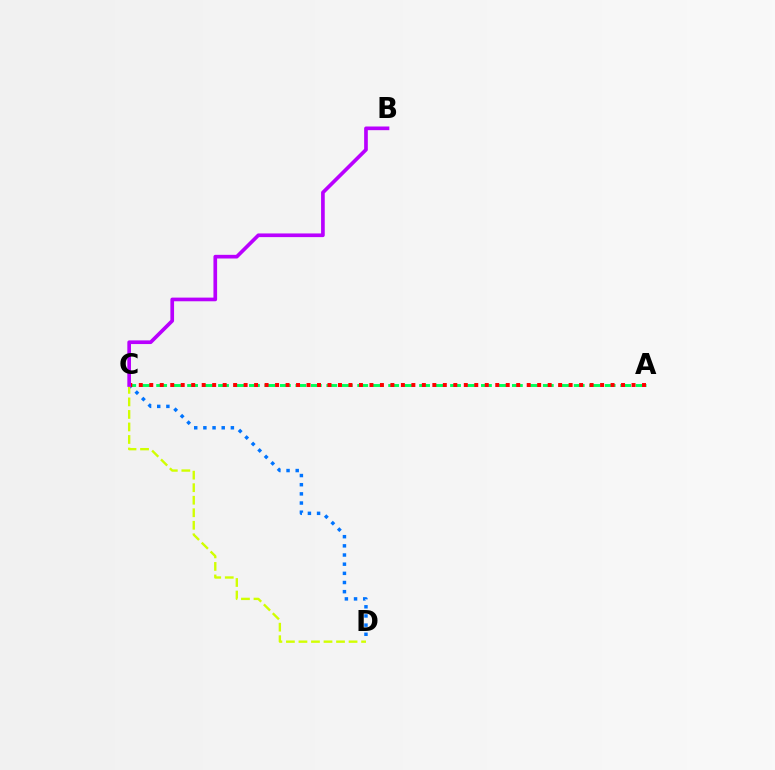{('C', 'D'): [{'color': '#0074ff', 'line_style': 'dotted', 'thickness': 2.49}, {'color': '#d1ff00', 'line_style': 'dashed', 'thickness': 1.7}], ('A', 'C'): [{'color': '#00ff5c', 'line_style': 'dashed', 'thickness': 2.1}, {'color': '#ff0000', 'line_style': 'dotted', 'thickness': 2.85}], ('B', 'C'): [{'color': '#b900ff', 'line_style': 'solid', 'thickness': 2.64}]}